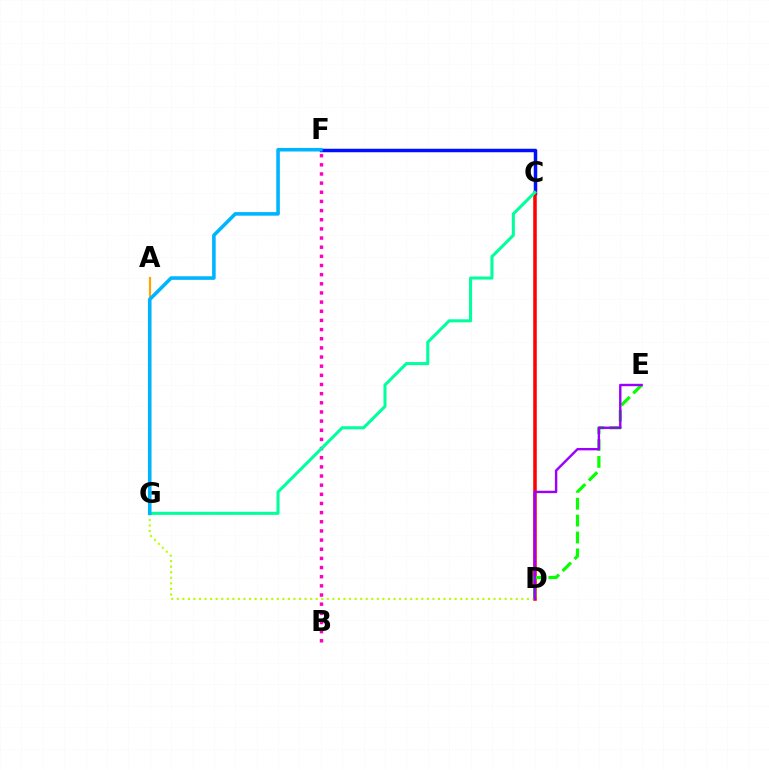{('A', 'G'): [{'color': '#ffa500', 'line_style': 'solid', 'thickness': 1.6}], ('C', 'F'): [{'color': '#0010ff', 'line_style': 'solid', 'thickness': 2.51}], ('C', 'D'): [{'color': '#ff0000', 'line_style': 'solid', 'thickness': 2.55}], ('D', 'E'): [{'color': '#08ff00', 'line_style': 'dashed', 'thickness': 2.29}, {'color': '#9b00ff', 'line_style': 'solid', 'thickness': 1.73}], ('B', 'F'): [{'color': '#ff00bd', 'line_style': 'dotted', 'thickness': 2.49}], ('C', 'G'): [{'color': '#00ff9d', 'line_style': 'solid', 'thickness': 2.2}], ('D', 'G'): [{'color': '#b3ff00', 'line_style': 'dotted', 'thickness': 1.51}], ('F', 'G'): [{'color': '#00b5ff', 'line_style': 'solid', 'thickness': 2.58}]}